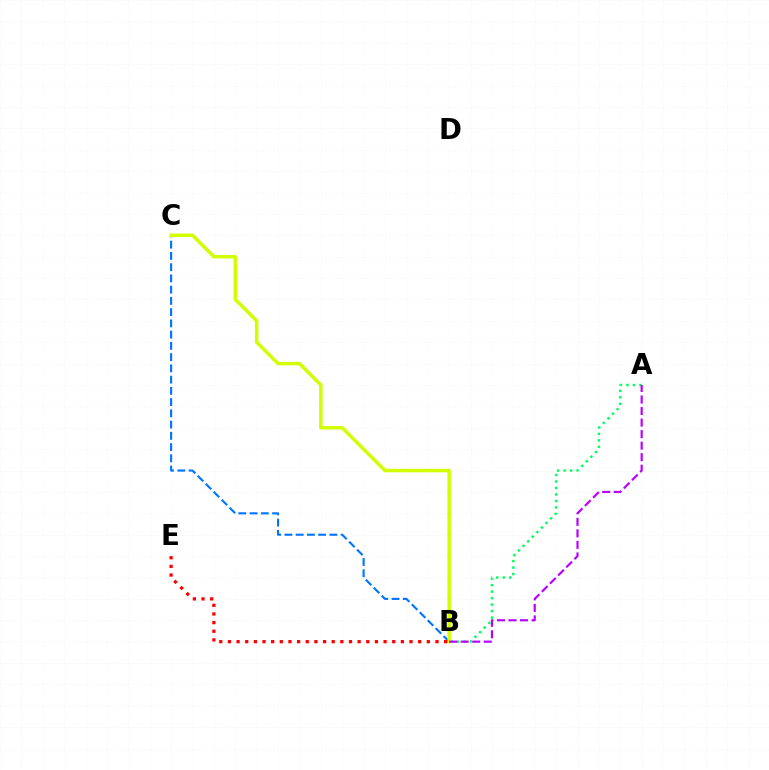{('B', 'C'): [{'color': '#0074ff', 'line_style': 'dashed', 'thickness': 1.53}, {'color': '#d1ff00', 'line_style': 'solid', 'thickness': 2.49}], ('A', 'B'): [{'color': '#00ff5c', 'line_style': 'dotted', 'thickness': 1.76}, {'color': '#b900ff', 'line_style': 'dashed', 'thickness': 1.57}], ('B', 'E'): [{'color': '#ff0000', 'line_style': 'dotted', 'thickness': 2.35}]}